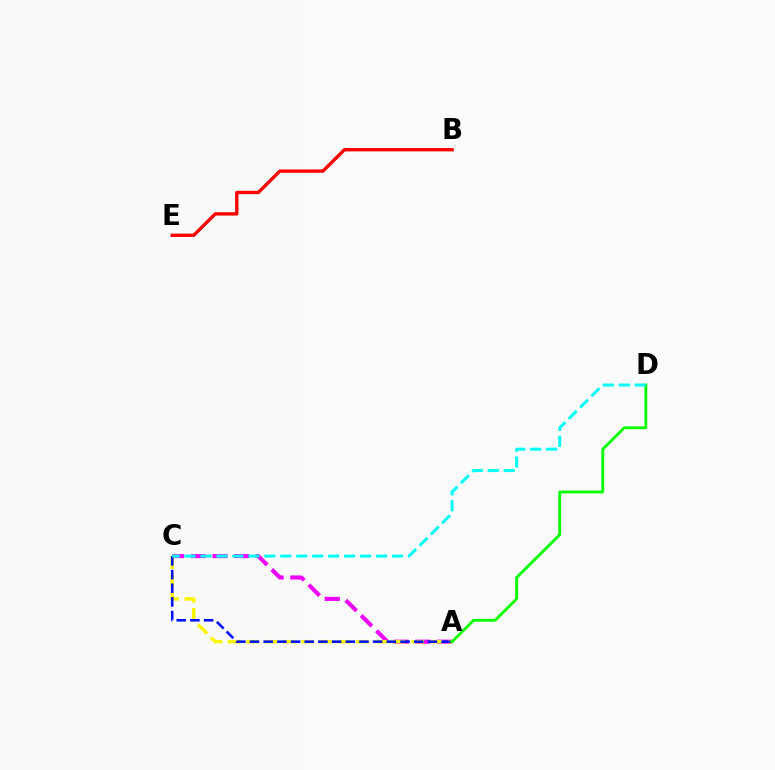{('A', 'C'): [{'color': '#ee00ff', 'line_style': 'dashed', 'thickness': 2.94}, {'color': '#fcf500', 'line_style': 'dashed', 'thickness': 2.49}, {'color': '#0010ff', 'line_style': 'dashed', 'thickness': 1.86}], ('B', 'E'): [{'color': '#ff0000', 'line_style': 'solid', 'thickness': 2.42}], ('A', 'D'): [{'color': '#08ff00', 'line_style': 'solid', 'thickness': 2.06}], ('C', 'D'): [{'color': '#00fff6', 'line_style': 'dashed', 'thickness': 2.17}]}